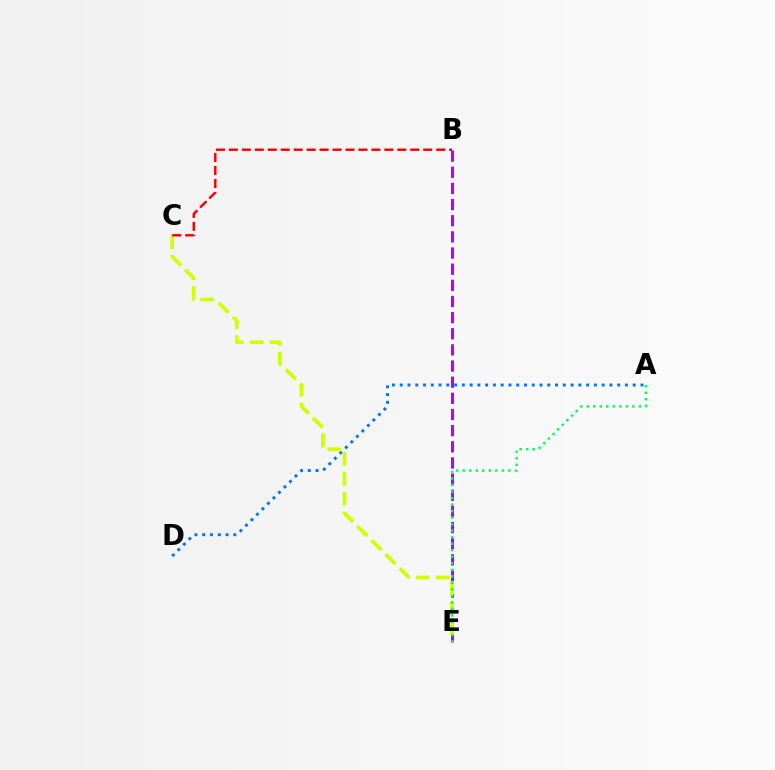{('B', 'E'): [{'color': '#b900ff', 'line_style': 'dashed', 'thickness': 2.19}], ('A', 'D'): [{'color': '#0074ff', 'line_style': 'dotted', 'thickness': 2.11}], ('C', 'E'): [{'color': '#d1ff00', 'line_style': 'dashed', 'thickness': 2.71}], ('B', 'C'): [{'color': '#ff0000', 'line_style': 'dashed', 'thickness': 1.76}], ('A', 'E'): [{'color': '#00ff5c', 'line_style': 'dotted', 'thickness': 1.77}]}